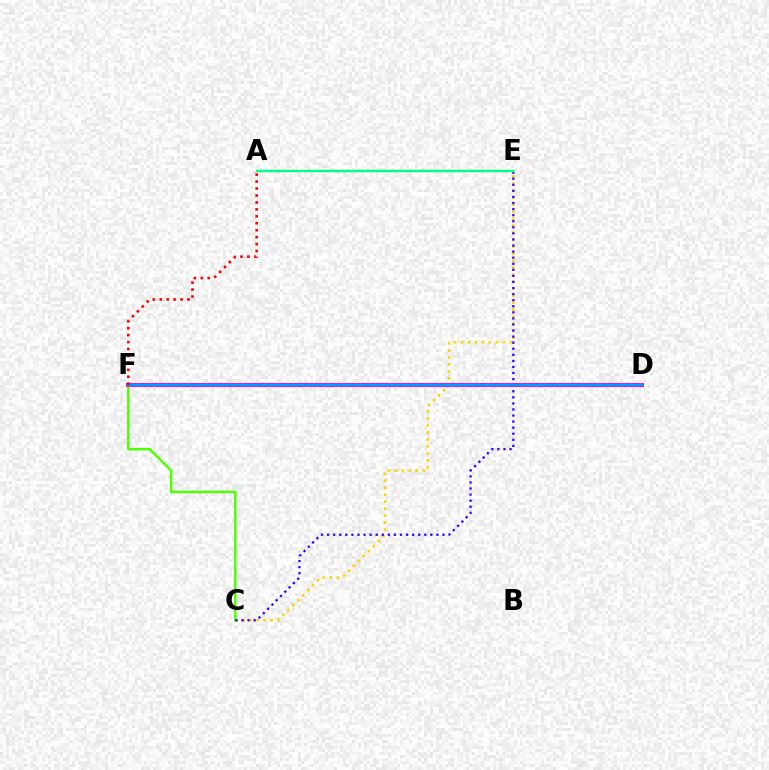{('C', 'E'): [{'color': '#ffd500', 'line_style': 'dotted', 'thickness': 1.9}, {'color': '#3700ff', 'line_style': 'dotted', 'thickness': 1.65}], ('C', 'F'): [{'color': '#4fff00', 'line_style': 'solid', 'thickness': 1.78}], ('D', 'F'): [{'color': '#ff00ed', 'line_style': 'solid', 'thickness': 2.92}, {'color': '#009eff', 'line_style': 'solid', 'thickness': 1.78}], ('A', 'F'): [{'color': '#ff0000', 'line_style': 'dotted', 'thickness': 1.89}], ('A', 'E'): [{'color': '#00ff86', 'line_style': 'solid', 'thickness': 1.72}]}